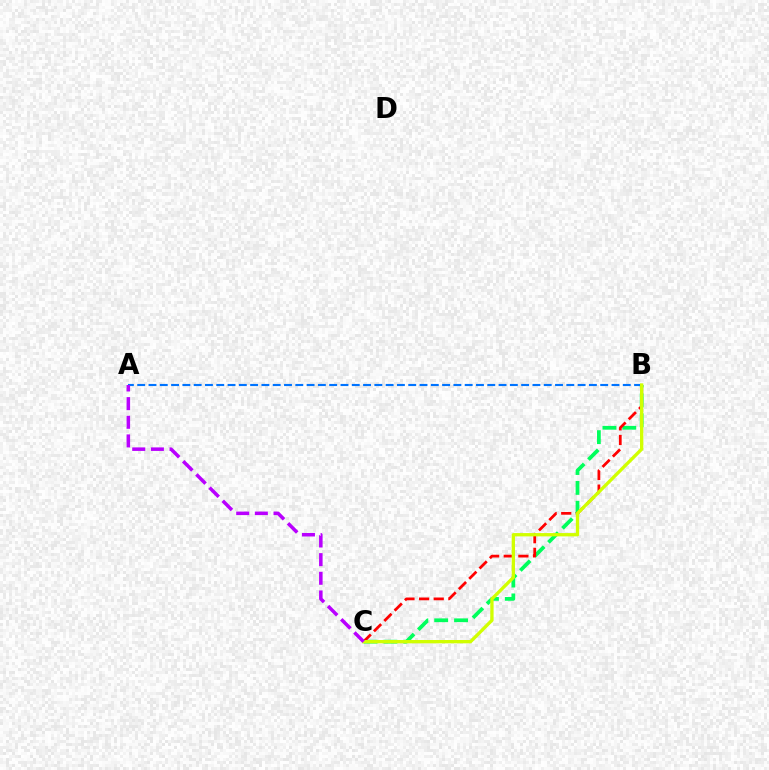{('B', 'C'): [{'color': '#00ff5c', 'line_style': 'dashed', 'thickness': 2.7}, {'color': '#ff0000', 'line_style': 'dashed', 'thickness': 1.99}, {'color': '#d1ff00', 'line_style': 'solid', 'thickness': 2.38}], ('A', 'B'): [{'color': '#0074ff', 'line_style': 'dashed', 'thickness': 1.53}], ('A', 'C'): [{'color': '#b900ff', 'line_style': 'dashed', 'thickness': 2.53}]}